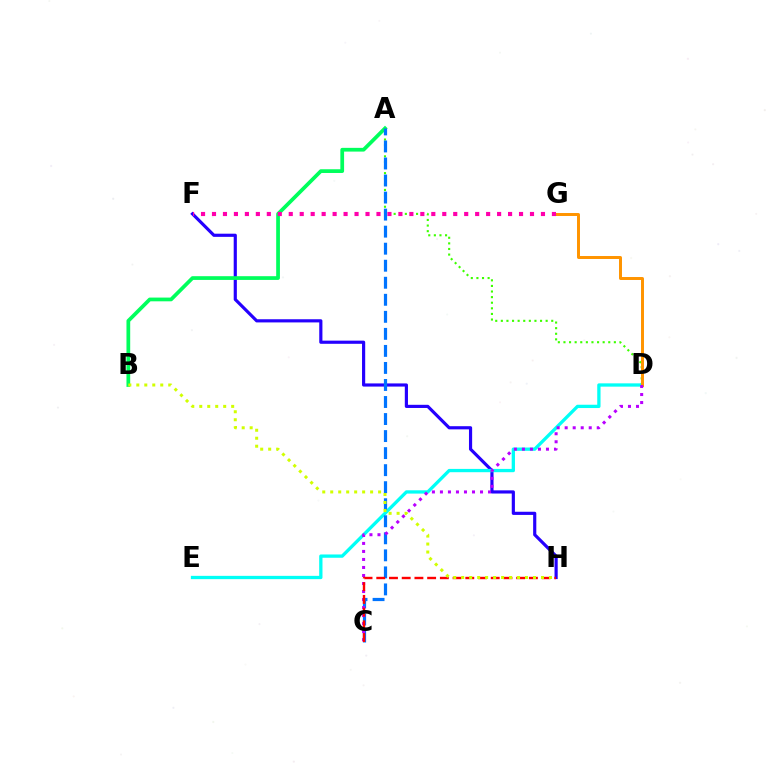{('F', 'H'): [{'color': '#2500ff', 'line_style': 'solid', 'thickness': 2.28}], ('A', 'B'): [{'color': '#00ff5c', 'line_style': 'solid', 'thickness': 2.69}], ('A', 'D'): [{'color': '#3dff00', 'line_style': 'dotted', 'thickness': 1.52}], ('D', 'E'): [{'color': '#00fff6', 'line_style': 'solid', 'thickness': 2.37}], ('A', 'C'): [{'color': '#0074ff', 'line_style': 'dashed', 'thickness': 2.31}], ('D', 'G'): [{'color': '#ff9400', 'line_style': 'solid', 'thickness': 2.14}], ('C', 'D'): [{'color': '#b900ff', 'line_style': 'dotted', 'thickness': 2.18}], ('C', 'H'): [{'color': '#ff0000', 'line_style': 'dashed', 'thickness': 1.73}], ('F', 'G'): [{'color': '#ff00ac', 'line_style': 'dotted', 'thickness': 2.98}], ('B', 'H'): [{'color': '#d1ff00', 'line_style': 'dotted', 'thickness': 2.17}]}